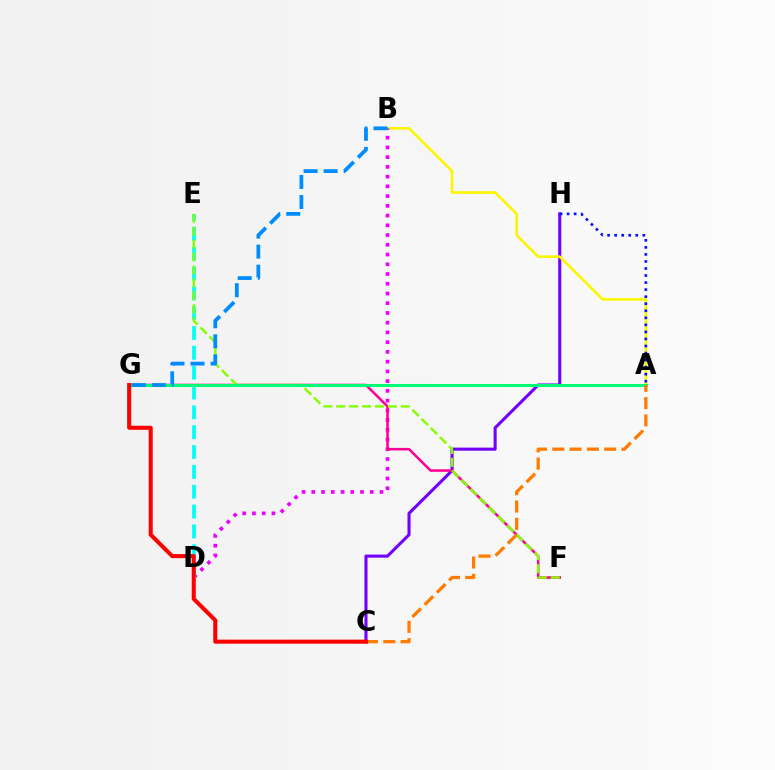{('C', 'H'): [{'color': '#7200ff', 'line_style': 'solid', 'thickness': 2.21}], ('A', 'B'): [{'color': '#fcf500', 'line_style': 'solid', 'thickness': 1.88}], ('B', 'D'): [{'color': '#ee00ff', 'line_style': 'dotted', 'thickness': 2.65}], ('A', 'G'): [{'color': '#08ff00', 'line_style': 'dashed', 'thickness': 2.15}, {'color': '#00ff74', 'line_style': 'solid', 'thickness': 2.19}], ('F', 'G'): [{'color': '#ff0094', 'line_style': 'solid', 'thickness': 1.83}], ('D', 'E'): [{'color': '#00fff6', 'line_style': 'dashed', 'thickness': 2.7}], ('A', 'H'): [{'color': '#0010ff', 'line_style': 'dotted', 'thickness': 1.91}], ('E', 'F'): [{'color': '#84ff00', 'line_style': 'dashed', 'thickness': 1.76}], ('B', 'G'): [{'color': '#008cff', 'line_style': 'dashed', 'thickness': 2.72}], ('A', 'C'): [{'color': '#ff7c00', 'line_style': 'dashed', 'thickness': 2.35}], ('C', 'G'): [{'color': '#ff0000', 'line_style': 'solid', 'thickness': 2.92}]}